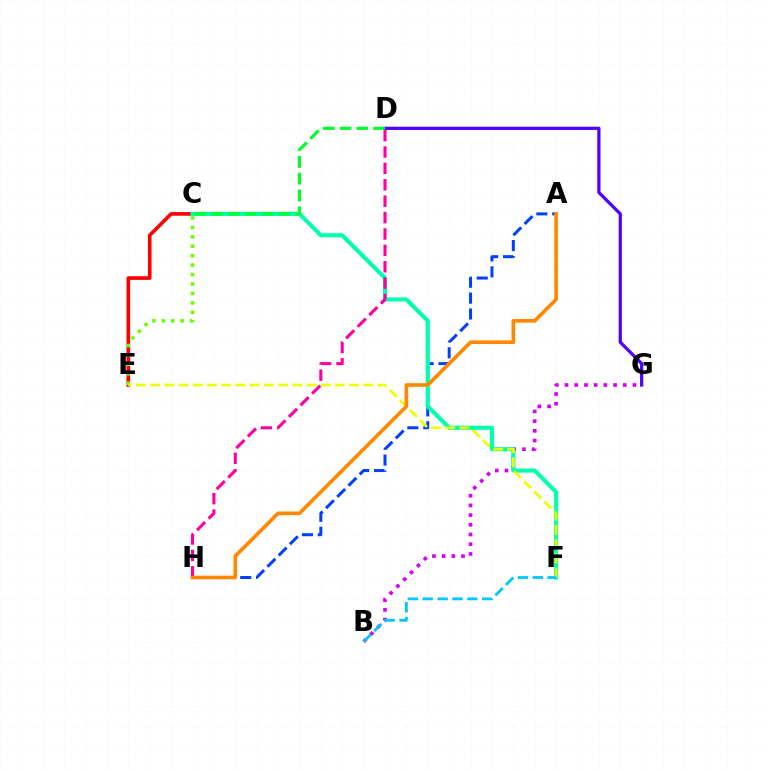{('B', 'G'): [{'color': '#d600ff', 'line_style': 'dotted', 'thickness': 2.64}], ('C', 'E'): [{'color': '#ff0000', 'line_style': 'solid', 'thickness': 2.62}, {'color': '#66ff00', 'line_style': 'dotted', 'thickness': 2.56}], ('A', 'H'): [{'color': '#003fff', 'line_style': 'dashed', 'thickness': 2.16}, {'color': '#ff8800', 'line_style': 'solid', 'thickness': 2.62}], ('C', 'F'): [{'color': '#00ffaf', 'line_style': 'solid', 'thickness': 2.96}], ('D', 'G'): [{'color': '#4f00ff', 'line_style': 'solid', 'thickness': 2.34}], ('C', 'D'): [{'color': '#00ff27', 'line_style': 'dashed', 'thickness': 2.28}], ('E', 'F'): [{'color': '#eeff00', 'line_style': 'dashed', 'thickness': 1.93}], ('D', 'H'): [{'color': '#ff00a0', 'line_style': 'dashed', 'thickness': 2.23}], ('B', 'F'): [{'color': '#00c7ff', 'line_style': 'dashed', 'thickness': 2.02}]}